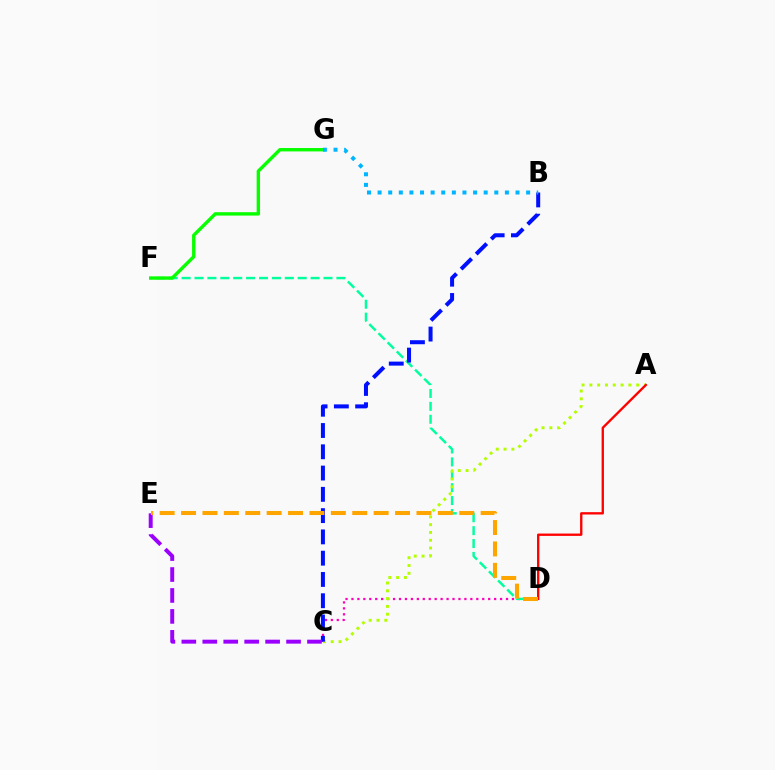{('C', 'D'): [{'color': '#ff00bd', 'line_style': 'dotted', 'thickness': 1.62}], ('D', 'F'): [{'color': '#00ff9d', 'line_style': 'dashed', 'thickness': 1.75}], ('F', 'G'): [{'color': '#08ff00', 'line_style': 'solid', 'thickness': 2.44}], ('A', 'C'): [{'color': '#b3ff00', 'line_style': 'dotted', 'thickness': 2.12}], ('A', 'D'): [{'color': '#ff0000', 'line_style': 'solid', 'thickness': 1.68}], ('B', 'C'): [{'color': '#0010ff', 'line_style': 'dashed', 'thickness': 2.89}], ('C', 'E'): [{'color': '#9b00ff', 'line_style': 'dashed', 'thickness': 2.84}], ('B', 'G'): [{'color': '#00b5ff', 'line_style': 'dotted', 'thickness': 2.88}], ('D', 'E'): [{'color': '#ffa500', 'line_style': 'dashed', 'thickness': 2.91}]}